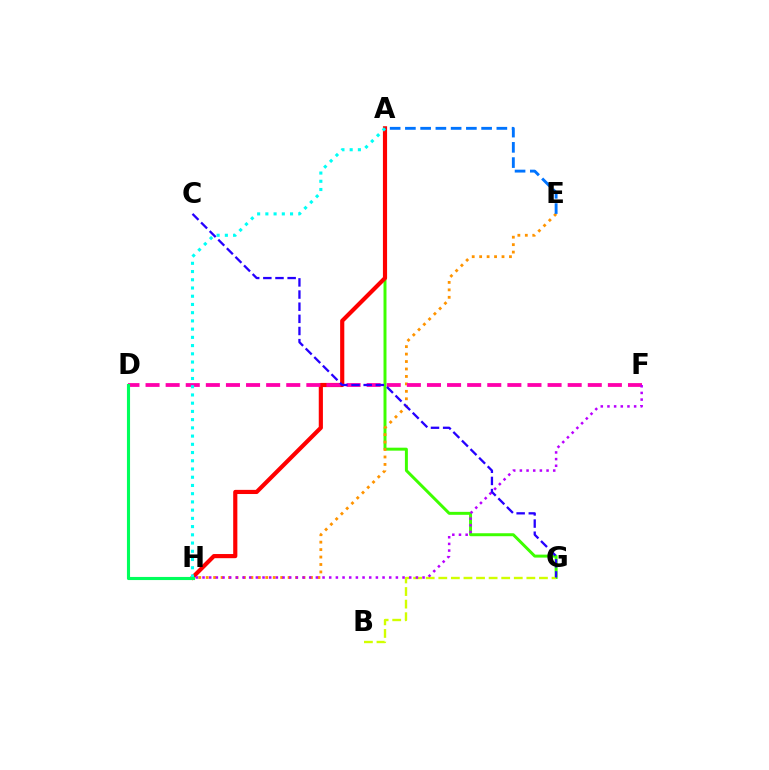{('A', 'G'): [{'color': '#3dff00', 'line_style': 'solid', 'thickness': 2.14}], ('E', 'H'): [{'color': '#ff9400', 'line_style': 'dotted', 'thickness': 2.02}], ('B', 'G'): [{'color': '#d1ff00', 'line_style': 'dashed', 'thickness': 1.71}], ('A', 'H'): [{'color': '#ff0000', 'line_style': 'solid', 'thickness': 2.99}, {'color': '#00fff6', 'line_style': 'dotted', 'thickness': 2.24}], ('D', 'F'): [{'color': '#ff00ac', 'line_style': 'dashed', 'thickness': 2.73}], ('F', 'H'): [{'color': '#b900ff', 'line_style': 'dotted', 'thickness': 1.81}], ('C', 'G'): [{'color': '#2500ff', 'line_style': 'dashed', 'thickness': 1.65}], ('A', 'E'): [{'color': '#0074ff', 'line_style': 'dashed', 'thickness': 2.07}], ('D', 'H'): [{'color': '#00ff5c', 'line_style': 'solid', 'thickness': 2.24}]}